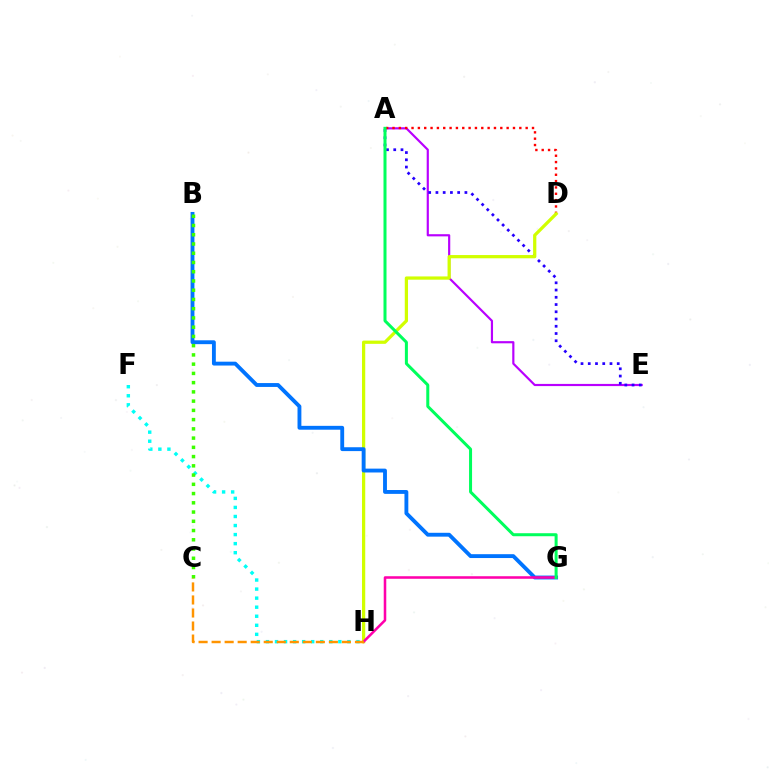{('A', 'E'): [{'color': '#b900ff', 'line_style': 'solid', 'thickness': 1.56}, {'color': '#2500ff', 'line_style': 'dotted', 'thickness': 1.97}], ('A', 'D'): [{'color': '#ff0000', 'line_style': 'dotted', 'thickness': 1.72}], ('F', 'H'): [{'color': '#00fff6', 'line_style': 'dotted', 'thickness': 2.46}], ('D', 'H'): [{'color': '#d1ff00', 'line_style': 'solid', 'thickness': 2.34}], ('B', 'G'): [{'color': '#0074ff', 'line_style': 'solid', 'thickness': 2.78}], ('B', 'C'): [{'color': '#3dff00', 'line_style': 'dotted', 'thickness': 2.51}], ('G', 'H'): [{'color': '#ff00ac', 'line_style': 'solid', 'thickness': 1.83}], ('A', 'G'): [{'color': '#00ff5c', 'line_style': 'solid', 'thickness': 2.17}], ('C', 'H'): [{'color': '#ff9400', 'line_style': 'dashed', 'thickness': 1.77}]}